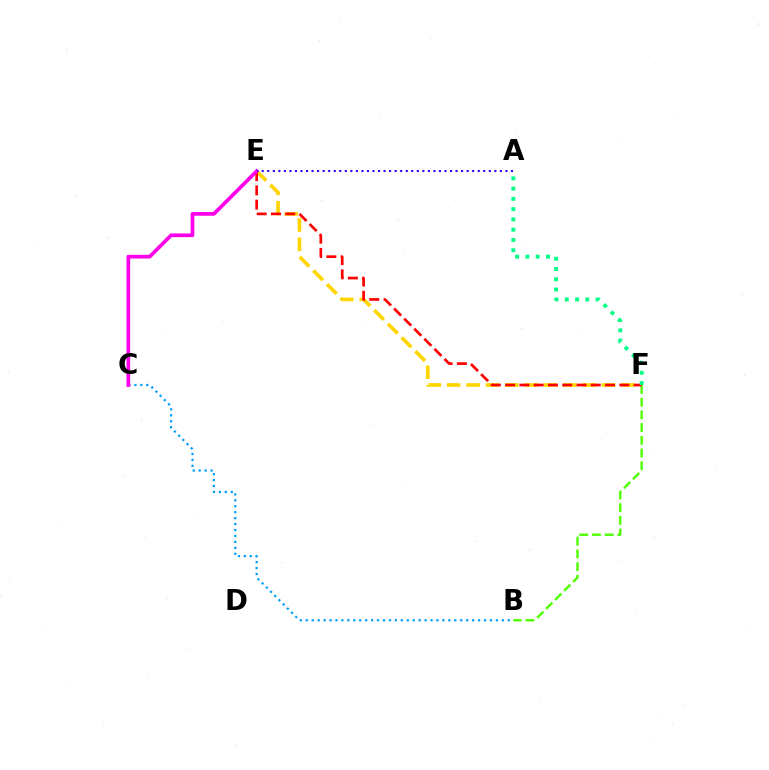{('B', 'F'): [{'color': '#4fff00', 'line_style': 'dashed', 'thickness': 1.73}], ('E', 'F'): [{'color': '#ffd500', 'line_style': 'dashed', 'thickness': 2.63}, {'color': '#ff0000', 'line_style': 'dashed', 'thickness': 1.94}], ('B', 'C'): [{'color': '#009eff', 'line_style': 'dotted', 'thickness': 1.61}], ('C', 'E'): [{'color': '#ff00ed', 'line_style': 'solid', 'thickness': 2.66}], ('A', 'E'): [{'color': '#3700ff', 'line_style': 'dotted', 'thickness': 1.5}], ('A', 'F'): [{'color': '#00ff86', 'line_style': 'dotted', 'thickness': 2.79}]}